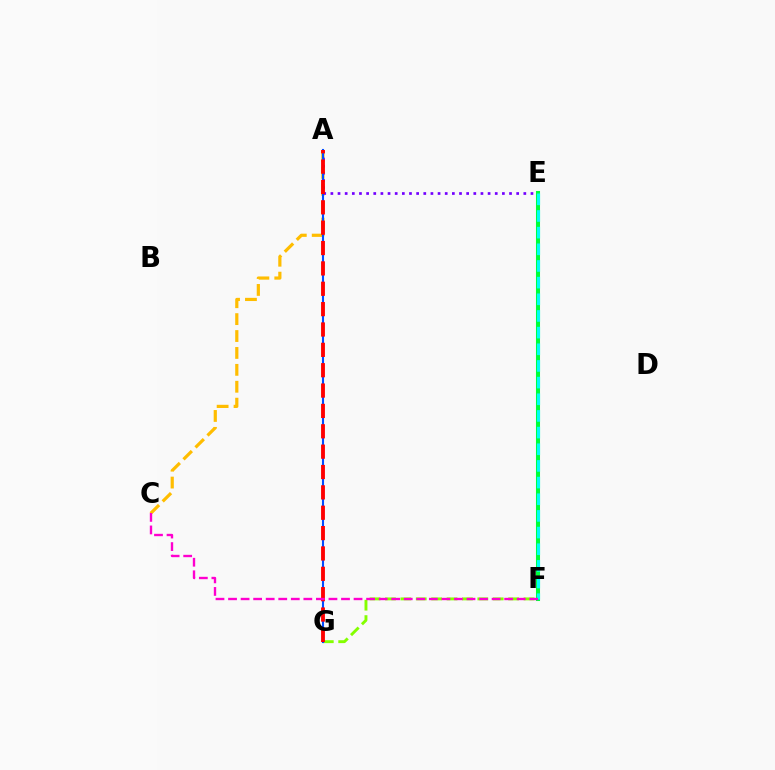{('A', 'C'): [{'color': '#ffbd00', 'line_style': 'dashed', 'thickness': 2.3}], ('F', 'G'): [{'color': '#84ff00', 'line_style': 'dashed', 'thickness': 2.09}], ('A', 'E'): [{'color': '#7200ff', 'line_style': 'dotted', 'thickness': 1.94}], ('E', 'F'): [{'color': '#00ff39', 'line_style': 'solid', 'thickness': 2.92}, {'color': '#00fff6', 'line_style': 'dashed', 'thickness': 2.26}], ('A', 'G'): [{'color': '#004bff', 'line_style': 'solid', 'thickness': 1.51}, {'color': '#ff0000', 'line_style': 'dashed', 'thickness': 2.77}], ('C', 'F'): [{'color': '#ff00cf', 'line_style': 'dashed', 'thickness': 1.7}]}